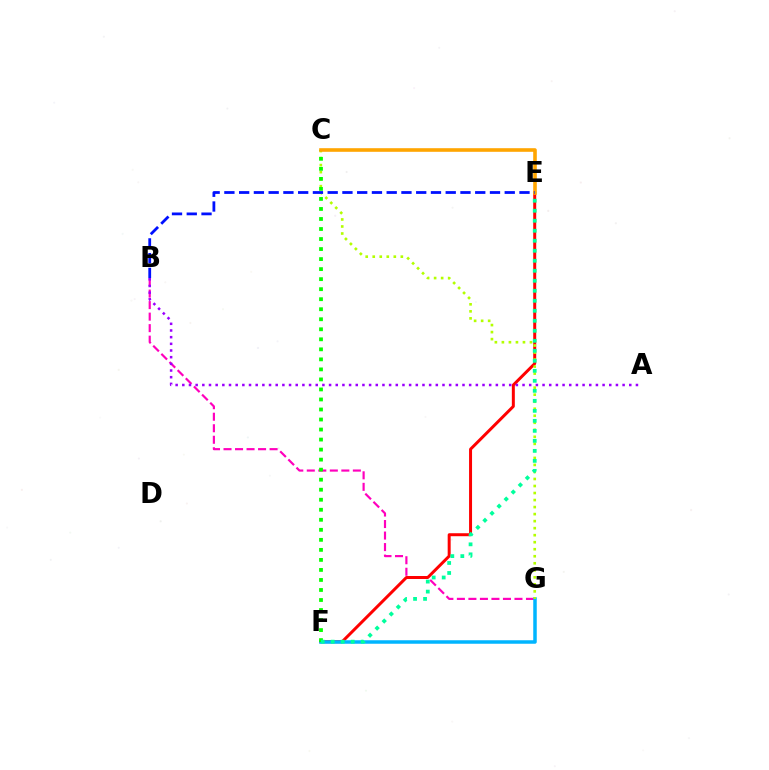{('B', 'G'): [{'color': '#ff00bd', 'line_style': 'dashed', 'thickness': 1.56}], ('E', 'F'): [{'color': '#ff0000', 'line_style': 'solid', 'thickness': 2.15}, {'color': '#00ff9d', 'line_style': 'dotted', 'thickness': 2.72}], ('A', 'B'): [{'color': '#9b00ff', 'line_style': 'dotted', 'thickness': 1.81}], ('F', 'G'): [{'color': '#00b5ff', 'line_style': 'solid', 'thickness': 2.52}], ('C', 'G'): [{'color': '#b3ff00', 'line_style': 'dotted', 'thickness': 1.91}], ('C', 'F'): [{'color': '#08ff00', 'line_style': 'dotted', 'thickness': 2.72}], ('C', 'E'): [{'color': '#ffa500', 'line_style': 'solid', 'thickness': 2.59}], ('B', 'E'): [{'color': '#0010ff', 'line_style': 'dashed', 'thickness': 2.0}]}